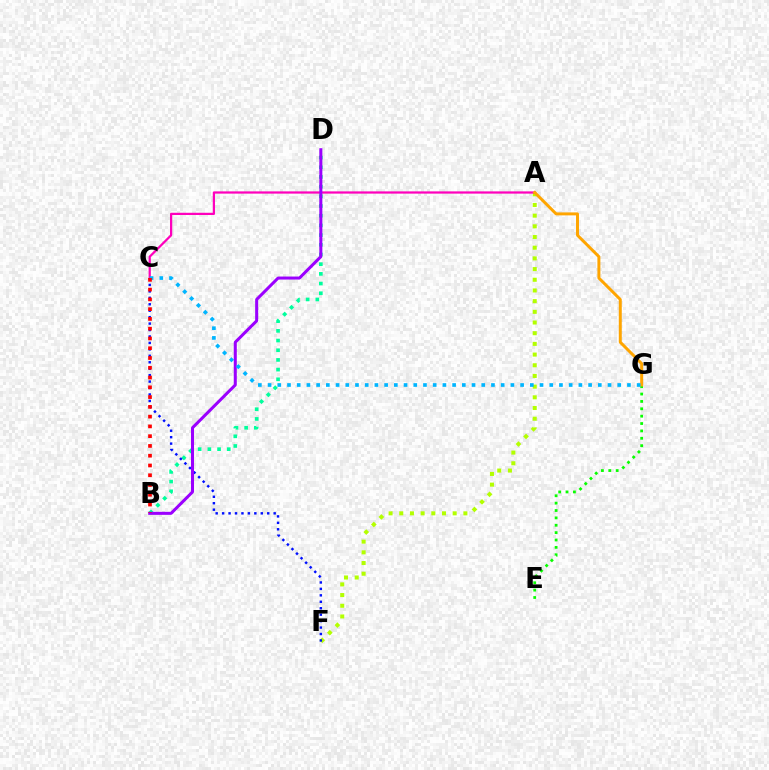{('E', 'G'): [{'color': '#08ff00', 'line_style': 'dotted', 'thickness': 2.0}], ('A', 'F'): [{'color': '#b3ff00', 'line_style': 'dotted', 'thickness': 2.9}], ('B', 'D'): [{'color': '#00ff9d', 'line_style': 'dotted', 'thickness': 2.63}, {'color': '#9b00ff', 'line_style': 'solid', 'thickness': 2.18}], ('C', 'F'): [{'color': '#0010ff', 'line_style': 'dotted', 'thickness': 1.75}], ('A', 'C'): [{'color': '#ff00bd', 'line_style': 'solid', 'thickness': 1.61}], ('A', 'G'): [{'color': '#ffa500', 'line_style': 'solid', 'thickness': 2.14}], ('C', 'G'): [{'color': '#00b5ff', 'line_style': 'dotted', 'thickness': 2.64}], ('B', 'C'): [{'color': '#ff0000', 'line_style': 'dotted', 'thickness': 2.65}]}